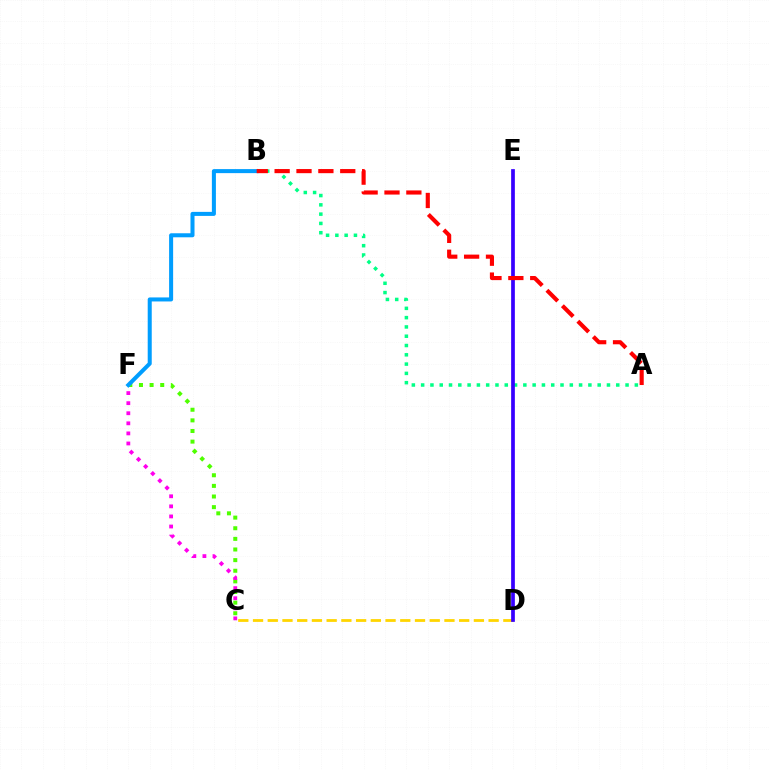{('A', 'B'): [{'color': '#00ff86', 'line_style': 'dotted', 'thickness': 2.52}, {'color': '#ff0000', 'line_style': 'dashed', 'thickness': 2.97}], ('C', 'D'): [{'color': '#ffd500', 'line_style': 'dashed', 'thickness': 2.0}], ('C', 'F'): [{'color': '#4fff00', 'line_style': 'dotted', 'thickness': 2.89}, {'color': '#ff00ed', 'line_style': 'dotted', 'thickness': 2.74}], ('B', 'F'): [{'color': '#009eff', 'line_style': 'solid', 'thickness': 2.9}], ('D', 'E'): [{'color': '#3700ff', 'line_style': 'solid', 'thickness': 2.68}]}